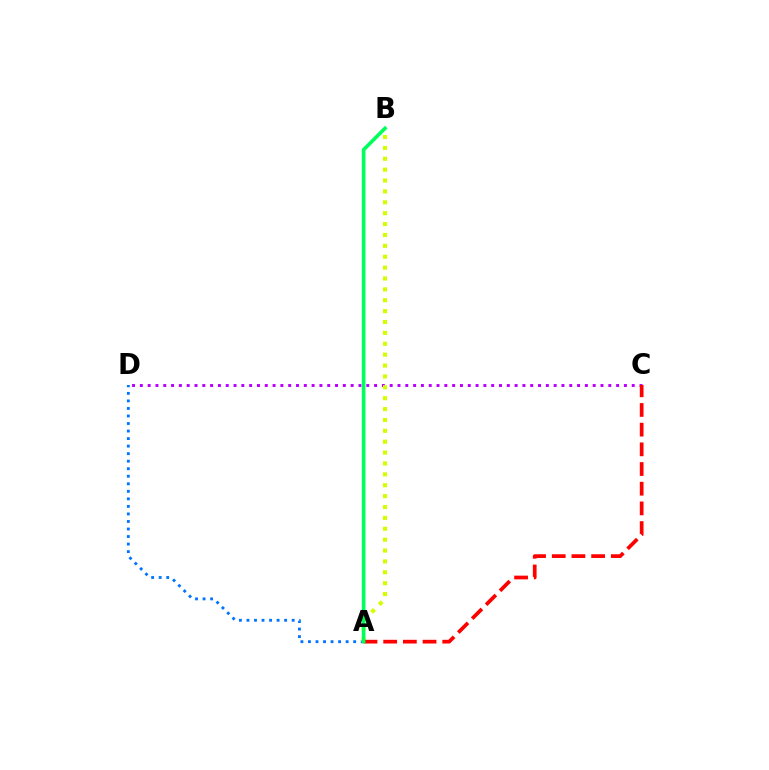{('C', 'D'): [{'color': '#b900ff', 'line_style': 'dotted', 'thickness': 2.12}], ('A', 'D'): [{'color': '#0074ff', 'line_style': 'dotted', 'thickness': 2.05}], ('A', 'B'): [{'color': '#d1ff00', 'line_style': 'dotted', 'thickness': 2.96}, {'color': '#00ff5c', 'line_style': 'solid', 'thickness': 2.62}], ('A', 'C'): [{'color': '#ff0000', 'line_style': 'dashed', 'thickness': 2.67}]}